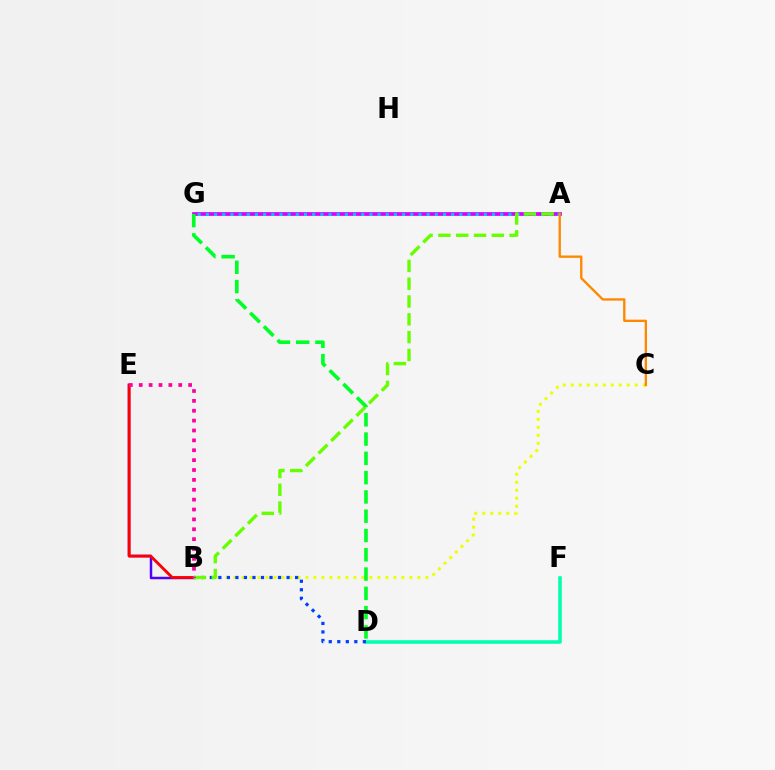{('B', 'E'): [{'color': '#4f00ff', 'line_style': 'solid', 'thickness': 1.79}, {'color': '#ff0000', 'line_style': 'solid', 'thickness': 2.06}, {'color': '#ff00a0', 'line_style': 'dotted', 'thickness': 2.68}], ('D', 'F'): [{'color': '#00ffaf', 'line_style': 'solid', 'thickness': 2.56}], ('A', 'G'): [{'color': '#d600ff', 'line_style': 'solid', 'thickness': 2.69}, {'color': '#00c7ff', 'line_style': 'dotted', 'thickness': 2.22}], ('B', 'C'): [{'color': '#eeff00', 'line_style': 'dotted', 'thickness': 2.17}], ('A', 'C'): [{'color': '#ff8800', 'line_style': 'solid', 'thickness': 1.69}], ('B', 'D'): [{'color': '#003fff', 'line_style': 'dotted', 'thickness': 2.32}], ('A', 'B'): [{'color': '#66ff00', 'line_style': 'dashed', 'thickness': 2.42}], ('D', 'G'): [{'color': '#00ff27', 'line_style': 'dashed', 'thickness': 2.62}]}